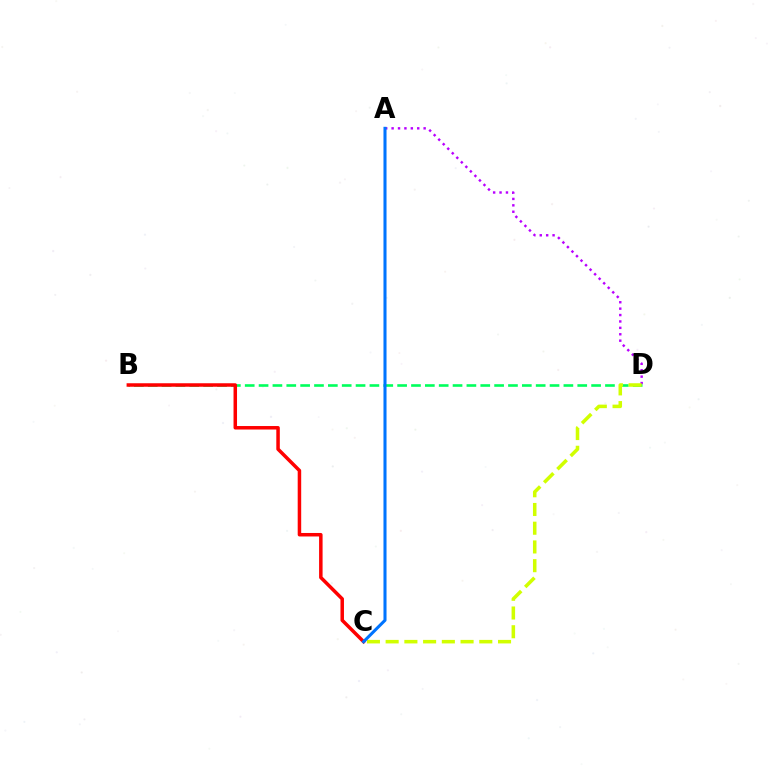{('A', 'D'): [{'color': '#b900ff', 'line_style': 'dotted', 'thickness': 1.74}], ('B', 'D'): [{'color': '#00ff5c', 'line_style': 'dashed', 'thickness': 1.88}], ('B', 'C'): [{'color': '#ff0000', 'line_style': 'solid', 'thickness': 2.52}], ('C', 'D'): [{'color': '#d1ff00', 'line_style': 'dashed', 'thickness': 2.54}], ('A', 'C'): [{'color': '#0074ff', 'line_style': 'solid', 'thickness': 2.2}]}